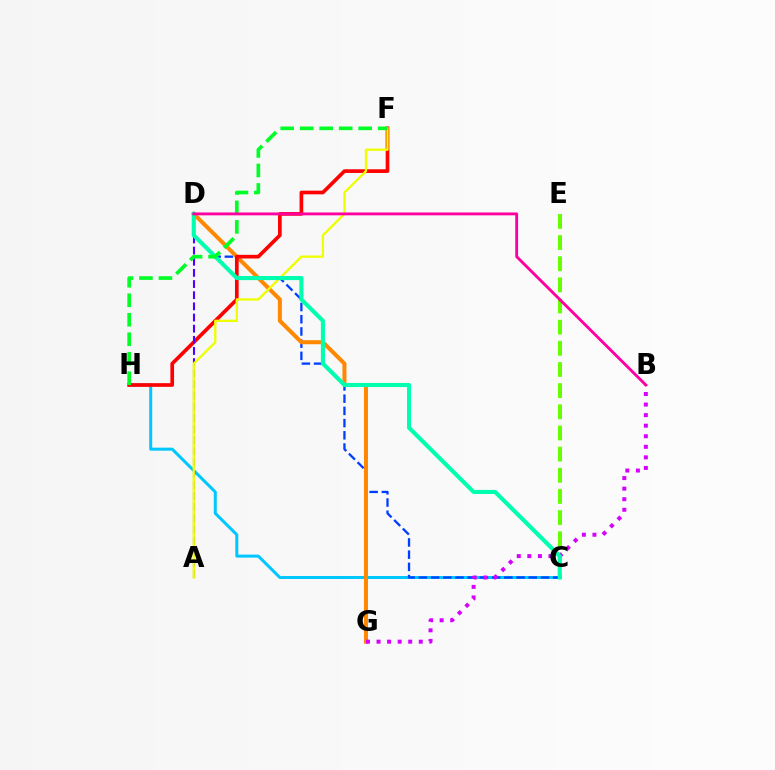{('C', 'E'): [{'color': '#66ff00', 'line_style': 'dashed', 'thickness': 2.87}], ('C', 'H'): [{'color': '#00c7ff', 'line_style': 'solid', 'thickness': 2.16}], ('C', 'D'): [{'color': '#003fff', 'line_style': 'dashed', 'thickness': 1.66}, {'color': '#00ffaf', 'line_style': 'solid', 'thickness': 2.94}], ('D', 'G'): [{'color': '#ff8800', 'line_style': 'solid', 'thickness': 2.89}], ('F', 'H'): [{'color': '#ff0000', 'line_style': 'solid', 'thickness': 2.64}, {'color': '#00ff27', 'line_style': 'dashed', 'thickness': 2.65}], ('A', 'D'): [{'color': '#4f00ff', 'line_style': 'dashed', 'thickness': 1.52}], ('A', 'F'): [{'color': '#eeff00', 'line_style': 'solid', 'thickness': 1.67}], ('B', 'G'): [{'color': '#d600ff', 'line_style': 'dotted', 'thickness': 2.87}], ('B', 'D'): [{'color': '#ff00a0', 'line_style': 'solid', 'thickness': 2.06}]}